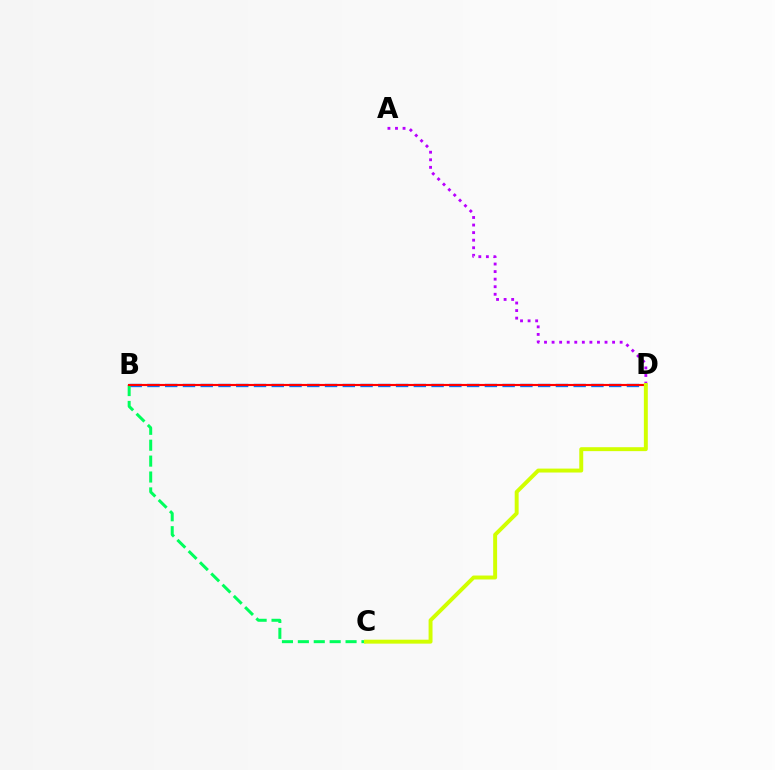{('B', 'D'): [{'color': '#0074ff', 'line_style': 'dashed', 'thickness': 2.41}, {'color': '#ff0000', 'line_style': 'solid', 'thickness': 1.54}], ('B', 'C'): [{'color': '#00ff5c', 'line_style': 'dashed', 'thickness': 2.16}], ('A', 'D'): [{'color': '#b900ff', 'line_style': 'dotted', 'thickness': 2.05}], ('C', 'D'): [{'color': '#d1ff00', 'line_style': 'solid', 'thickness': 2.83}]}